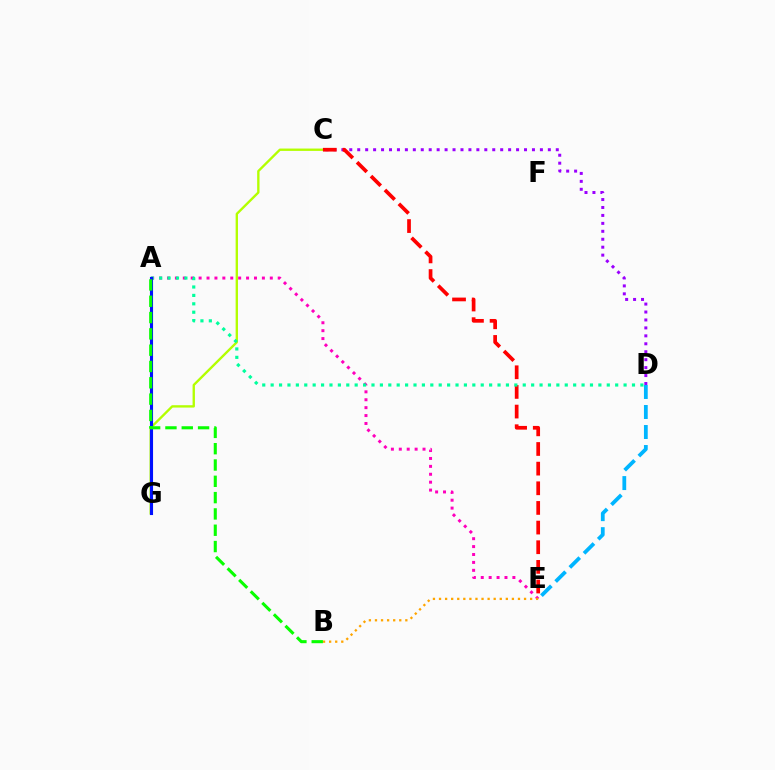{('A', 'E'): [{'color': '#ff00bd', 'line_style': 'dotted', 'thickness': 2.15}], ('C', 'G'): [{'color': '#b3ff00', 'line_style': 'solid', 'thickness': 1.7}], ('C', 'D'): [{'color': '#9b00ff', 'line_style': 'dotted', 'thickness': 2.16}], ('D', 'E'): [{'color': '#00b5ff', 'line_style': 'dashed', 'thickness': 2.72}], ('C', 'E'): [{'color': '#ff0000', 'line_style': 'dashed', 'thickness': 2.67}], ('B', 'E'): [{'color': '#ffa500', 'line_style': 'dotted', 'thickness': 1.65}], ('A', 'D'): [{'color': '#00ff9d', 'line_style': 'dotted', 'thickness': 2.28}], ('A', 'G'): [{'color': '#0010ff', 'line_style': 'solid', 'thickness': 2.23}], ('A', 'B'): [{'color': '#08ff00', 'line_style': 'dashed', 'thickness': 2.22}]}